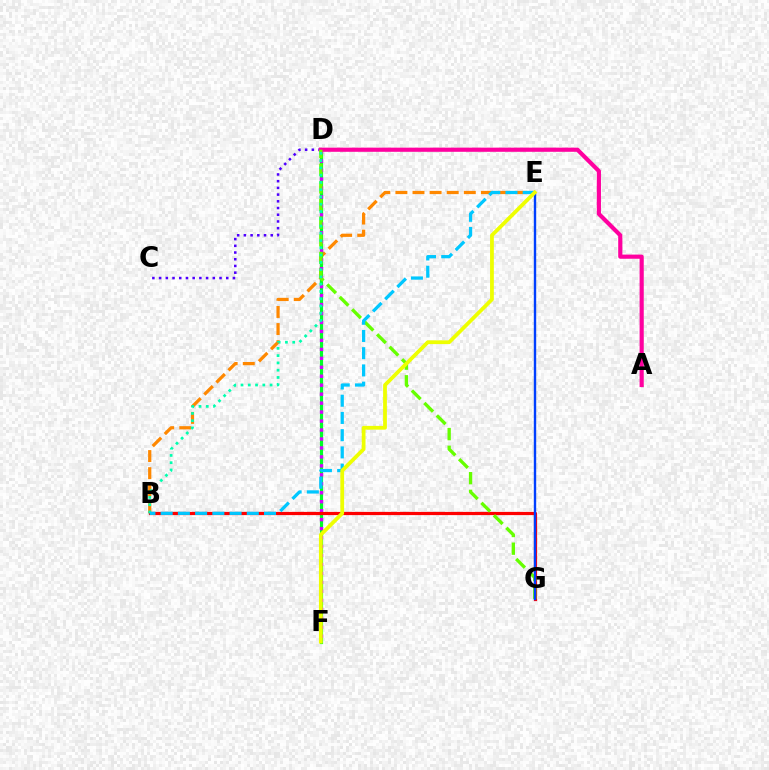{('B', 'E'): [{'color': '#ff8800', 'line_style': 'dashed', 'thickness': 2.32}, {'color': '#00c7ff', 'line_style': 'dashed', 'thickness': 2.34}], ('D', 'F'): [{'color': '#00ff27', 'line_style': 'solid', 'thickness': 2.27}, {'color': '#d600ff', 'line_style': 'dotted', 'thickness': 2.44}], ('C', 'D'): [{'color': '#4f00ff', 'line_style': 'dotted', 'thickness': 1.82}], ('B', 'G'): [{'color': '#ff0000', 'line_style': 'solid', 'thickness': 2.31}], ('A', 'D'): [{'color': '#ff00a0', 'line_style': 'solid', 'thickness': 2.99}], ('D', 'G'): [{'color': '#66ff00', 'line_style': 'dashed', 'thickness': 2.4}], ('E', 'G'): [{'color': '#003fff', 'line_style': 'solid', 'thickness': 1.72}], ('B', 'D'): [{'color': '#00ffaf', 'line_style': 'dotted', 'thickness': 1.97}], ('E', 'F'): [{'color': '#eeff00', 'line_style': 'solid', 'thickness': 2.72}]}